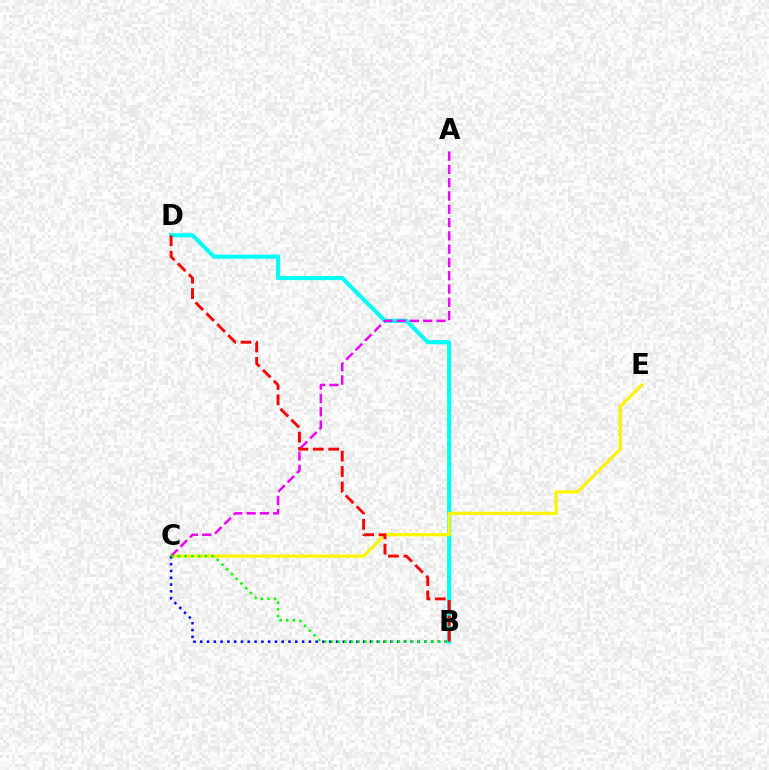{('B', 'D'): [{'color': '#00fff6', 'line_style': 'solid', 'thickness': 2.96}, {'color': '#ff0000', 'line_style': 'dashed', 'thickness': 2.09}], ('C', 'E'): [{'color': '#fcf500', 'line_style': 'solid', 'thickness': 2.28}], ('A', 'C'): [{'color': '#ee00ff', 'line_style': 'dashed', 'thickness': 1.81}], ('B', 'C'): [{'color': '#0010ff', 'line_style': 'dotted', 'thickness': 1.85}, {'color': '#08ff00', 'line_style': 'dotted', 'thickness': 1.82}]}